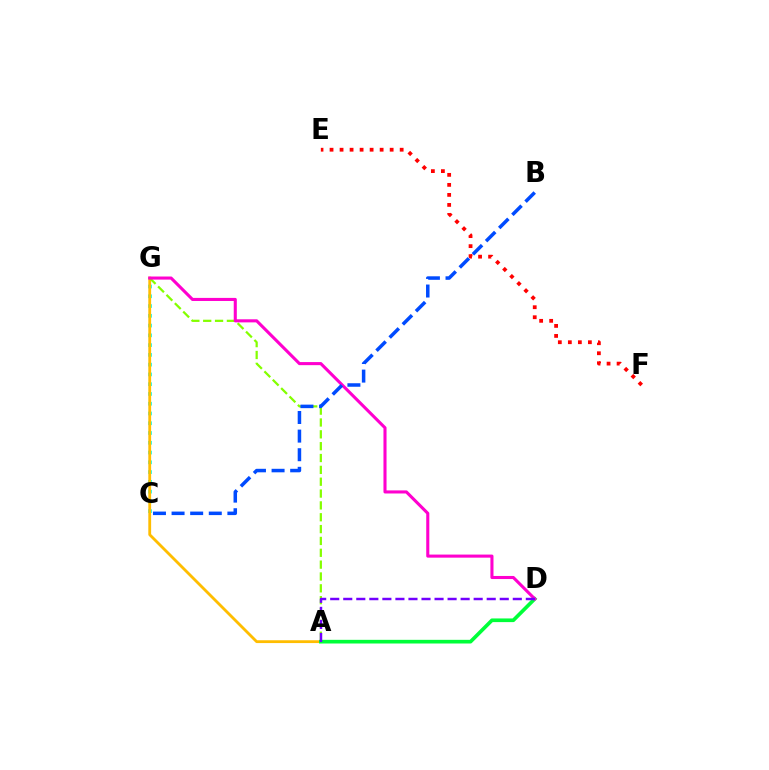{('C', 'G'): [{'color': '#00fff6', 'line_style': 'dotted', 'thickness': 2.65}], ('A', 'G'): [{'color': '#ffbd00', 'line_style': 'solid', 'thickness': 2.03}, {'color': '#84ff00', 'line_style': 'dashed', 'thickness': 1.61}], ('A', 'D'): [{'color': '#00ff39', 'line_style': 'solid', 'thickness': 2.64}, {'color': '#7200ff', 'line_style': 'dashed', 'thickness': 1.77}], ('D', 'G'): [{'color': '#ff00cf', 'line_style': 'solid', 'thickness': 2.22}], ('B', 'C'): [{'color': '#004bff', 'line_style': 'dashed', 'thickness': 2.53}], ('E', 'F'): [{'color': '#ff0000', 'line_style': 'dotted', 'thickness': 2.72}]}